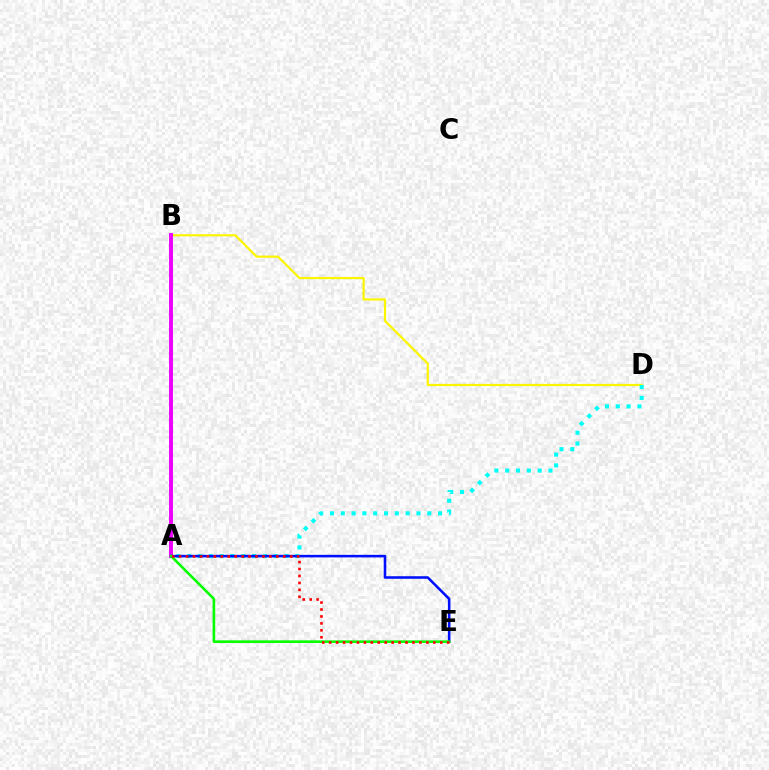{('B', 'D'): [{'color': '#fcf500', 'line_style': 'solid', 'thickness': 1.58}], ('A', 'B'): [{'color': '#ee00ff', 'line_style': 'solid', 'thickness': 2.83}], ('A', 'D'): [{'color': '#00fff6', 'line_style': 'dotted', 'thickness': 2.94}], ('A', 'E'): [{'color': '#0010ff', 'line_style': 'solid', 'thickness': 1.86}, {'color': '#08ff00', 'line_style': 'solid', 'thickness': 1.9}, {'color': '#ff0000', 'line_style': 'dotted', 'thickness': 1.89}]}